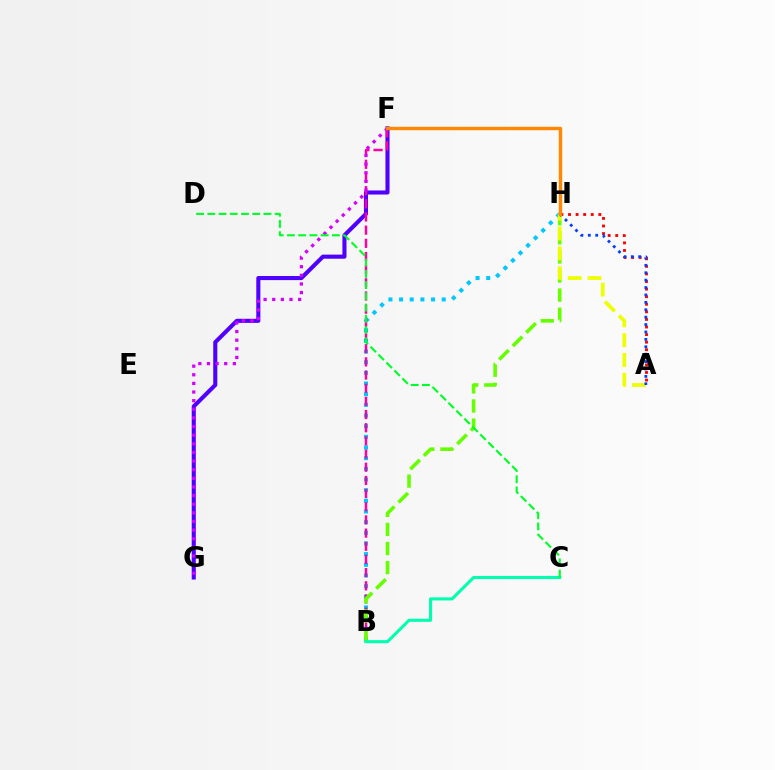{('A', 'H'): [{'color': '#ff0000', 'line_style': 'dotted', 'thickness': 2.06}, {'color': '#eeff00', 'line_style': 'dashed', 'thickness': 2.69}, {'color': '#003fff', 'line_style': 'dotted', 'thickness': 2.01}], ('F', 'G'): [{'color': '#4f00ff', 'line_style': 'solid', 'thickness': 2.94}, {'color': '#d600ff', 'line_style': 'dotted', 'thickness': 2.34}], ('B', 'H'): [{'color': '#00c7ff', 'line_style': 'dotted', 'thickness': 2.9}, {'color': '#66ff00', 'line_style': 'dashed', 'thickness': 2.59}], ('B', 'F'): [{'color': '#ff00a0', 'line_style': 'dashed', 'thickness': 1.79}], ('B', 'C'): [{'color': '#00ffaf', 'line_style': 'solid', 'thickness': 2.23}], ('F', 'H'): [{'color': '#ff8800', 'line_style': 'solid', 'thickness': 2.45}], ('C', 'D'): [{'color': '#00ff27', 'line_style': 'dashed', 'thickness': 1.53}]}